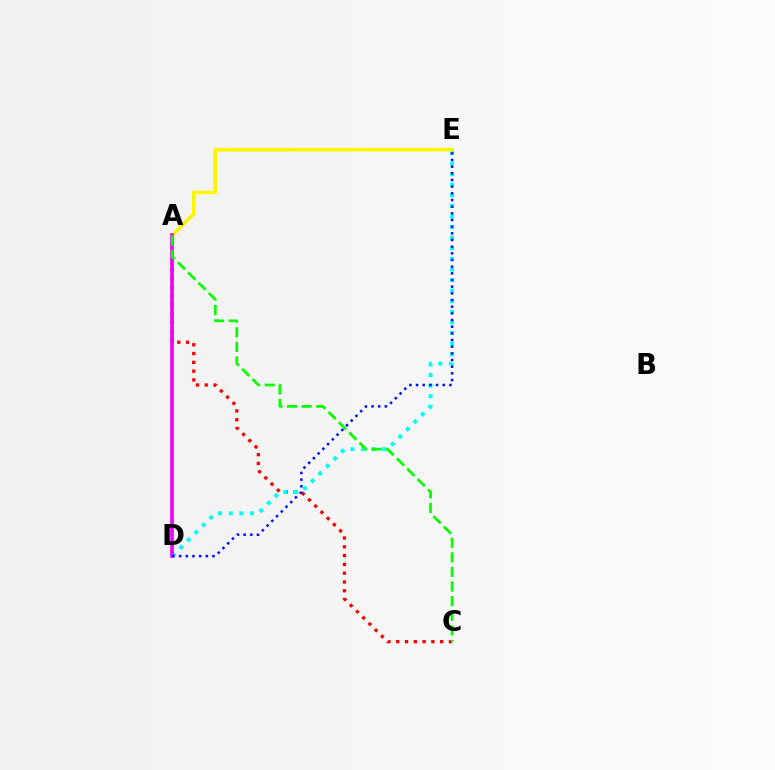{('A', 'C'): [{'color': '#ff0000', 'line_style': 'dotted', 'thickness': 2.39}, {'color': '#08ff00', 'line_style': 'dashed', 'thickness': 1.98}], ('D', 'E'): [{'color': '#00fff6', 'line_style': 'dotted', 'thickness': 2.88}, {'color': '#0010ff', 'line_style': 'dotted', 'thickness': 1.81}], ('A', 'E'): [{'color': '#fcf500', 'line_style': 'solid', 'thickness': 2.57}], ('A', 'D'): [{'color': '#ee00ff', 'line_style': 'solid', 'thickness': 2.61}]}